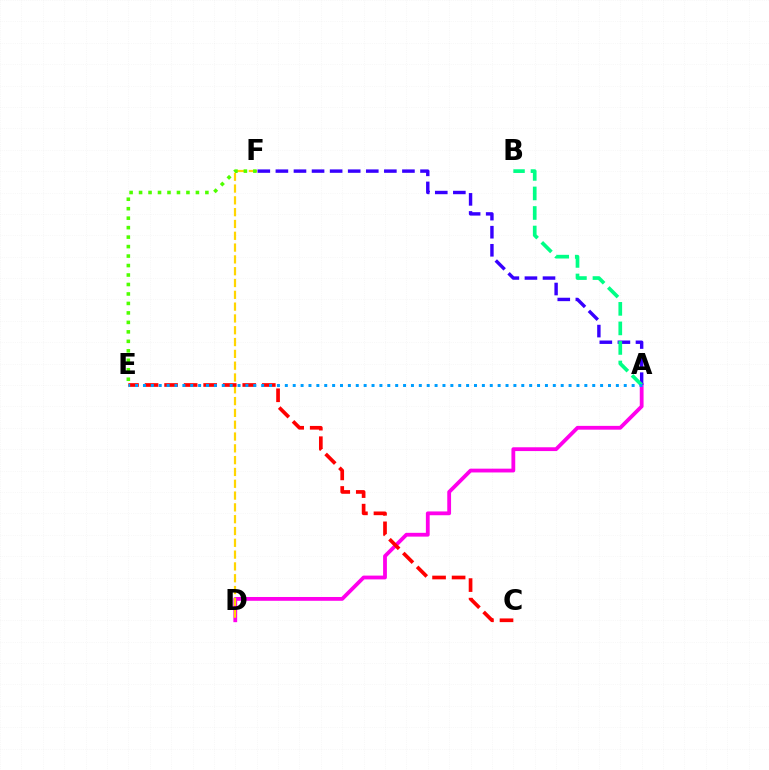{('A', 'D'): [{'color': '#ff00ed', 'line_style': 'solid', 'thickness': 2.74}], ('A', 'F'): [{'color': '#3700ff', 'line_style': 'dashed', 'thickness': 2.46}], ('D', 'F'): [{'color': '#ffd500', 'line_style': 'dashed', 'thickness': 1.6}], ('A', 'B'): [{'color': '#00ff86', 'line_style': 'dashed', 'thickness': 2.66}], ('C', 'E'): [{'color': '#ff0000', 'line_style': 'dashed', 'thickness': 2.65}], ('A', 'E'): [{'color': '#009eff', 'line_style': 'dotted', 'thickness': 2.14}], ('E', 'F'): [{'color': '#4fff00', 'line_style': 'dotted', 'thickness': 2.57}]}